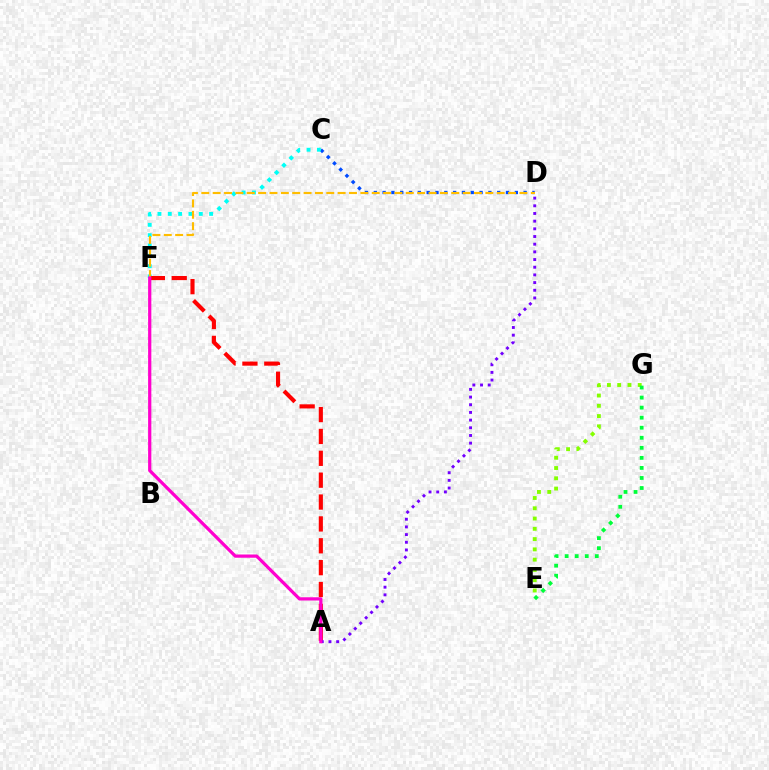{('E', 'G'): [{'color': '#84ff00', 'line_style': 'dotted', 'thickness': 2.79}, {'color': '#00ff39', 'line_style': 'dotted', 'thickness': 2.73}], ('C', 'D'): [{'color': '#004bff', 'line_style': 'dotted', 'thickness': 2.39}], ('C', 'F'): [{'color': '#00fff6', 'line_style': 'dotted', 'thickness': 2.81}], ('A', 'F'): [{'color': '#ff0000', 'line_style': 'dashed', 'thickness': 2.97}, {'color': '#ff00cf', 'line_style': 'solid', 'thickness': 2.32}], ('D', 'F'): [{'color': '#ffbd00', 'line_style': 'dashed', 'thickness': 1.54}], ('A', 'D'): [{'color': '#7200ff', 'line_style': 'dotted', 'thickness': 2.09}]}